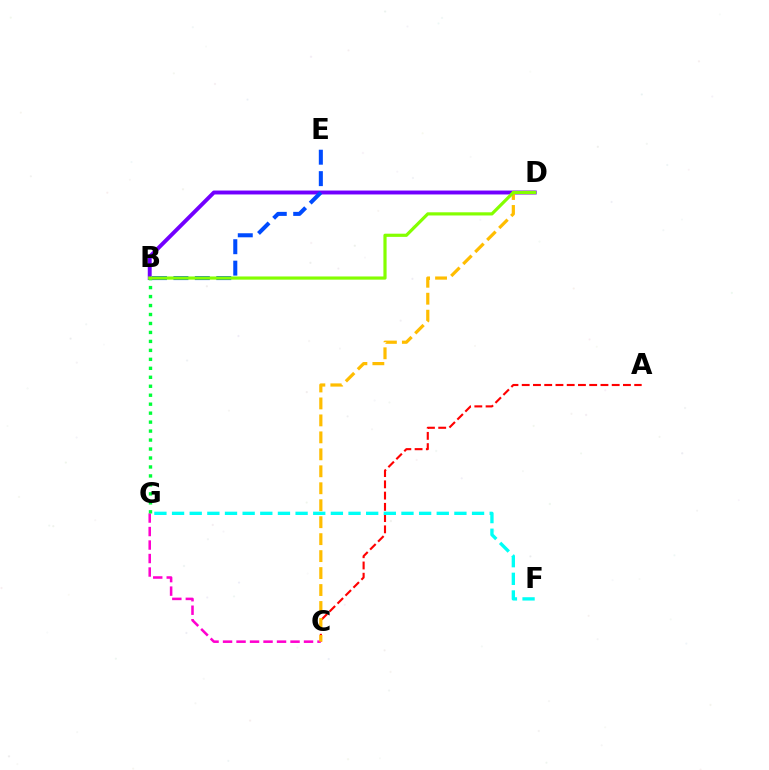{('B', 'D'): [{'color': '#7200ff', 'line_style': 'solid', 'thickness': 2.82}, {'color': '#84ff00', 'line_style': 'solid', 'thickness': 2.29}], ('A', 'C'): [{'color': '#ff0000', 'line_style': 'dashed', 'thickness': 1.53}], ('C', 'G'): [{'color': '#ff00cf', 'line_style': 'dashed', 'thickness': 1.83}], ('F', 'G'): [{'color': '#00fff6', 'line_style': 'dashed', 'thickness': 2.4}], ('B', 'G'): [{'color': '#00ff39', 'line_style': 'dotted', 'thickness': 2.44}], ('B', 'E'): [{'color': '#004bff', 'line_style': 'dashed', 'thickness': 2.91}], ('C', 'D'): [{'color': '#ffbd00', 'line_style': 'dashed', 'thickness': 2.3}]}